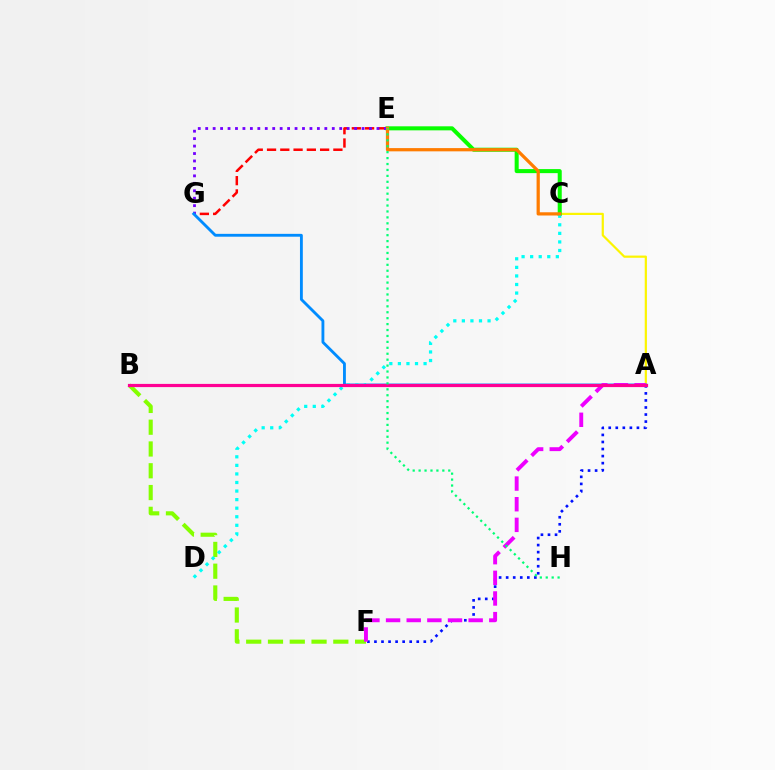{('B', 'F'): [{'color': '#84ff00', 'line_style': 'dashed', 'thickness': 2.96}], ('A', 'C'): [{'color': '#fcf500', 'line_style': 'solid', 'thickness': 1.59}], ('C', 'E'): [{'color': '#08ff00', 'line_style': 'solid', 'thickness': 2.91}, {'color': '#ff7c00', 'line_style': 'solid', 'thickness': 2.33}], ('E', 'G'): [{'color': '#ff0000', 'line_style': 'dashed', 'thickness': 1.8}, {'color': '#7200ff', 'line_style': 'dotted', 'thickness': 2.02}], ('A', 'G'): [{'color': '#008cff', 'line_style': 'solid', 'thickness': 2.05}], ('C', 'D'): [{'color': '#00fff6', 'line_style': 'dotted', 'thickness': 2.33}], ('A', 'F'): [{'color': '#0010ff', 'line_style': 'dotted', 'thickness': 1.92}, {'color': '#ee00ff', 'line_style': 'dashed', 'thickness': 2.8}], ('A', 'B'): [{'color': '#ff0094', 'line_style': 'solid', 'thickness': 2.3}], ('E', 'H'): [{'color': '#00ff74', 'line_style': 'dotted', 'thickness': 1.61}]}